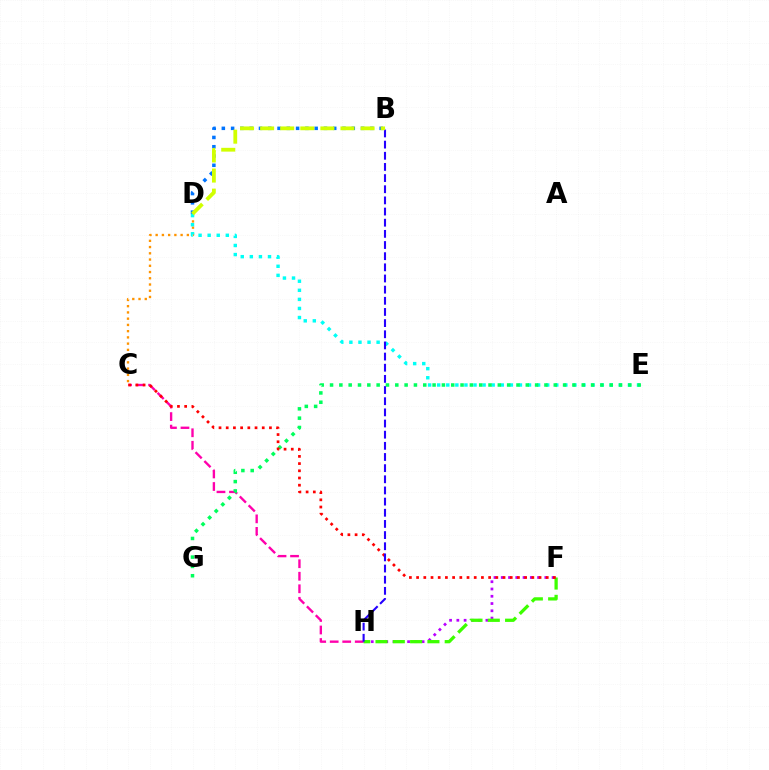{('C', 'H'): [{'color': '#ff00ac', 'line_style': 'dashed', 'thickness': 1.7}], ('C', 'D'): [{'color': '#ff9400', 'line_style': 'dotted', 'thickness': 1.7}], ('F', 'H'): [{'color': '#b900ff', 'line_style': 'dotted', 'thickness': 1.97}, {'color': '#3dff00', 'line_style': 'dashed', 'thickness': 2.35}], ('B', 'D'): [{'color': '#0074ff', 'line_style': 'dotted', 'thickness': 2.52}, {'color': '#d1ff00', 'line_style': 'dashed', 'thickness': 2.73}], ('D', 'E'): [{'color': '#00fff6', 'line_style': 'dotted', 'thickness': 2.47}], ('E', 'G'): [{'color': '#00ff5c', 'line_style': 'dotted', 'thickness': 2.53}], ('C', 'F'): [{'color': '#ff0000', 'line_style': 'dotted', 'thickness': 1.96}], ('B', 'H'): [{'color': '#2500ff', 'line_style': 'dashed', 'thickness': 1.52}]}